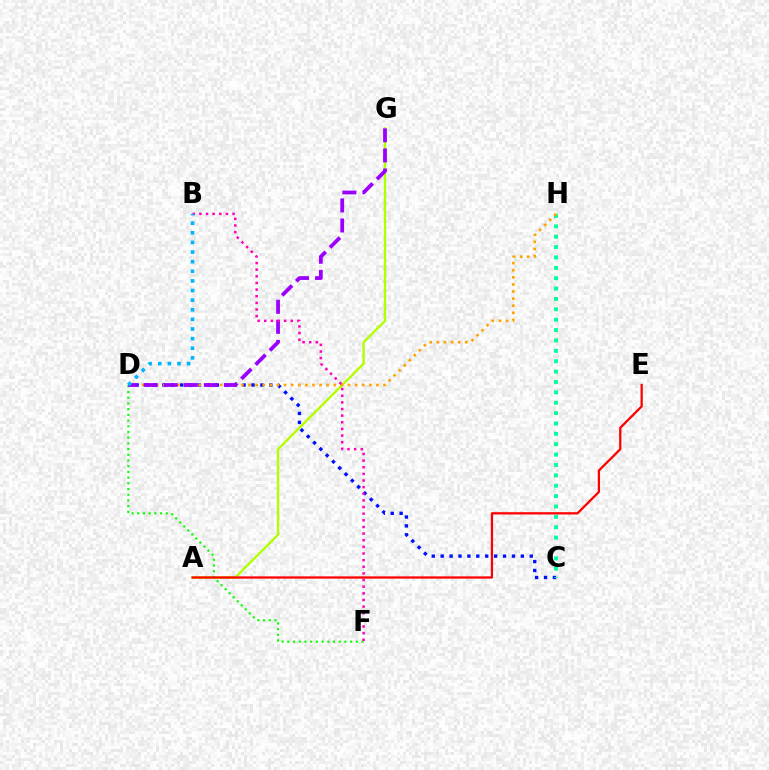{('C', 'D'): [{'color': '#0010ff', 'line_style': 'dotted', 'thickness': 2.42}], ('C', 'H'): [{'color': '#00ff9d', 'line_style': 'dotted', 'thickness': 2.82}], ('A', 'G'): [{'color': '#b3ff00', 'line_style': 'solid', 'thickness': 1.71}], ('D', 'H'): [{'color': '#ffa500', 'line_style': 'dotted', 'thickness': 1.93}], ('D', 'F'): [{'color': '#08ff00', 'line_style': 'dotted', 'thickness': 1.55}], ('D', 'G'): [{'color': '#9b00ff', 'line_style': 'dashed', 'thickness': 2.73}], ('A', 'E'): [{'color': '#ff0000', 'line_style': 'solid', 'thickness': 1.64}], ('B', 'F'): [{'color': '#ff00bd', 'line_style': 'dotted', 'thickness': 1.8}], ('B', 'D'): [{'color': '#00b5ff', 'line_style': 'dotted', 'thickness': 2.61}]}